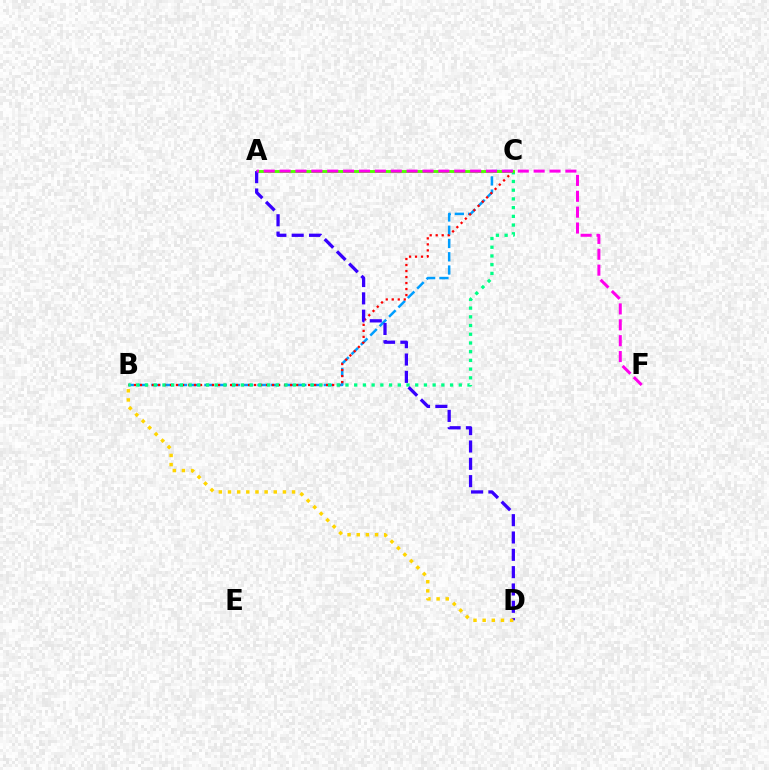{('B', 'C'): [{'color': '#009eff', 'line_style': 'dashed', 'thickness': 1.8}, {'color': '#ff0000', 'line_style': 'dotted', 'thickness': 1.63}, {'color': '#00ff86', 'line_style': 'dotted', 'thickness': 2.37}], ('A', 'C'): [{'color': '#4fff00', 'line_style': 'solid', 'thickness': 2.09}], ('A', 'D'): [{'color': '#3700ff', 'line_style': 'dashed', 'thickness': 2.35}], ('B', 'D'): [{'color': '#ffd500', 'line_style': 'dotted', 'thickness': 2.49}], ('A', 'F'): [{'color': '#ff00ed', 'line_style': 'dashed', 'thickness': 2.16}]}